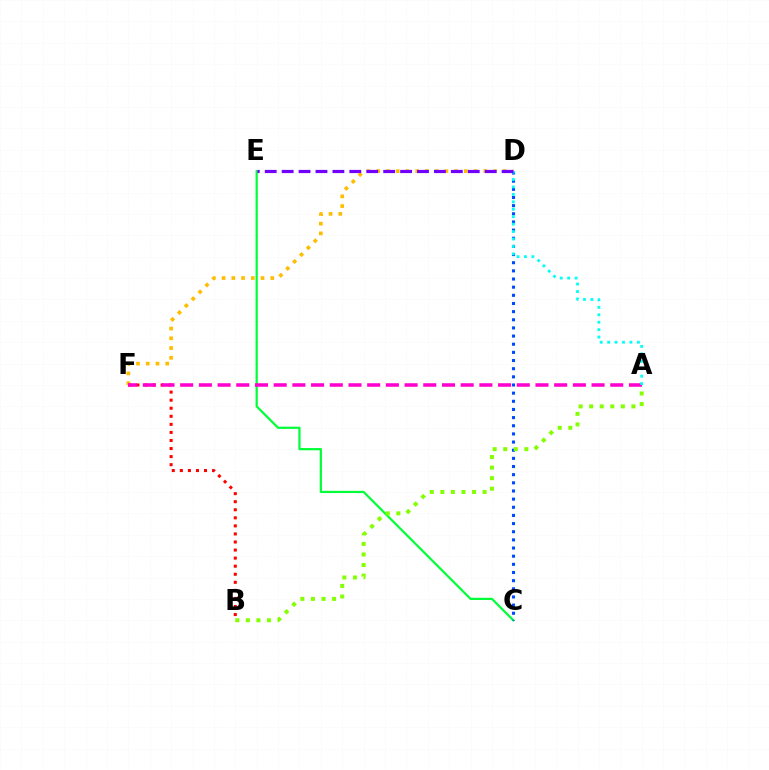{('C', 'E'): [{'color': '#00ff39', 'line_style': 'solid', 'thickness': 1.6}], ('C', 'D'): [{'color': '#004bff', 'line_style': 'dotted', 'thickness': 2.21}], ('D', 'F'): [{'color': '#ffbd00', 'line_style': 'dotted', 'thickness': 2.65}], ('B', 'F'): [{'color': '#ff0000', 'line_style': 'dotted', 'thickness': 2.19}], ('A', 'F'): [{'color': '#ff00cf', 'line_style': 'dashed', 'thickness': 2.54}], ('A', 'B'): [{'color': '#84ff00', 'line_style': 'dotted', 'thickness': 2.87}], ('A', 'D'): [{'color': '#00fff6', 'line_style': 'dotted', 'thickness': 2.02}], ('D', 'E'): [{'color': '#7200ff', 'line_style': 'dashed', 'thickness': 2.3}]}